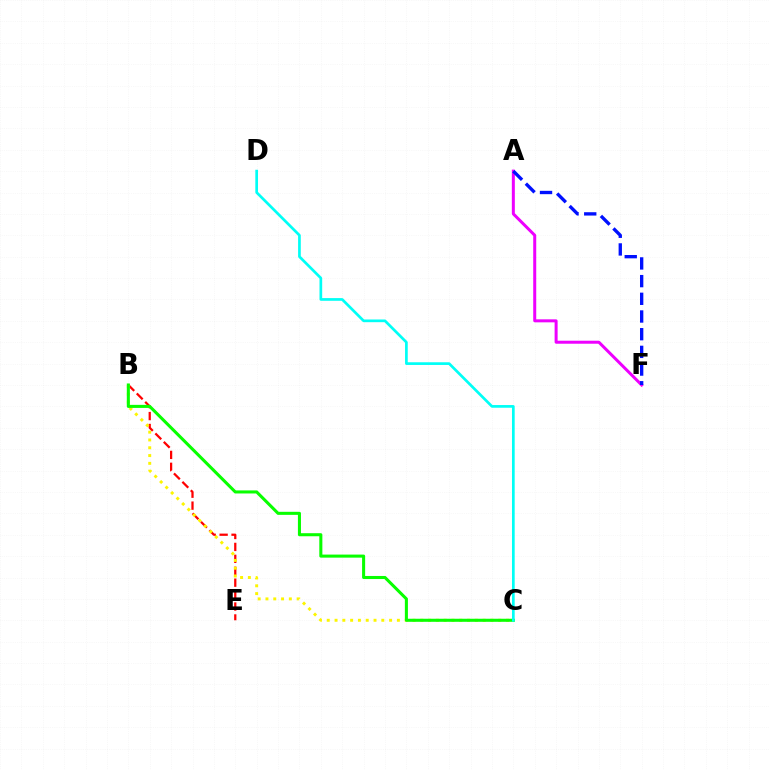{('B', 'E'): [{'color': '#ff0000', 'line_style': 'dashed', 'thickness': 1.62}], ('B', 'C'): [{'color': '#fcf500', 'line_style': 'dotted', 'thickness': 2.12}, {'color': '#08ff00', 'line_style': 'solid', 'thickness': 2.2}], ('A', 'F'): [{'color': '#ee00ff', 'line_style': 'solid', 'thickness': 2.16}, {'color': '#0010ff', 'line_style': 'dashed', 'thickness': 2.4}], ('C', 'D'): [{'color': '#00fff6', 'line_style': 'solid', 'thickness': 1.94}]}